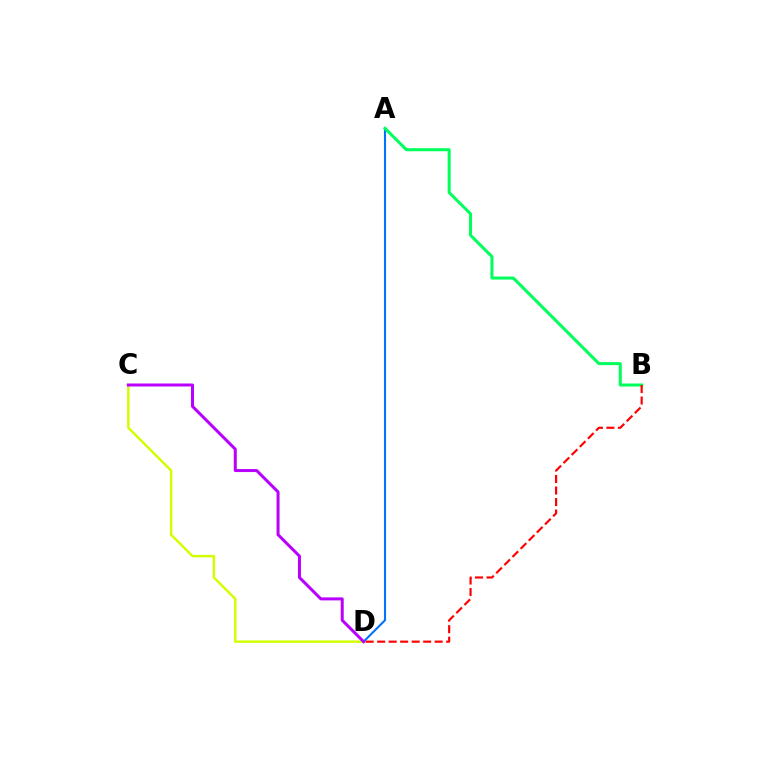{('C', 'D'): [{'color': '#d1ff00', 'line_style': 'solid', 'thickness': 1.78}, {'color': '#b900ff', 'line_style': 'solid', 'thickness': 2.17}], ('A', 'D'): [{'color': '#0074ff', 'line_style': 'solid', 'thickness': 1.51}], ('A', 'B'): [{'color': '#00ff5c', 'line_style': 'solid', 'thickness': 2.18}], ('B', 'D'): [{'color': '#ff0000', 'line_style': 'dashed', 'thickness': 1.56}]}